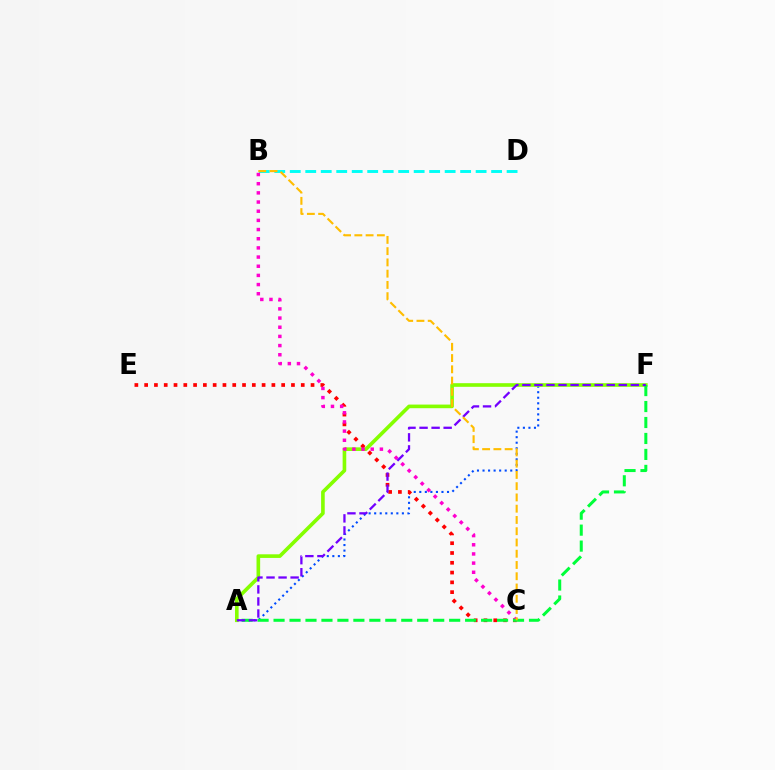{('B', 'D'): [{'color': '#00fff6', 'line_style': 'dashed', 'thickness': 2.1}], ('A', 'F'): [{'color': '#004bff', 'line_style': 'dotted', 'thickness': 1.51}, {'color': '#84ff00', 'line_style': 'solid', 'thickness': 2.61}, {'color': '#00ff39', 'line_style': 'dashed', 'thickness': 2.17}, {'color': '#7200ff', 'line_style': 'dashed', 'thickness': 1.64}], ('C', 'E'): [{'color': '#ff0000', 'line_style': 'dotted', 'thickness': 2.66}], ('B', 'C'): [{'color': '#ff00cf', 'line_style': 'dotted', 'thickness': 2.49}, {'color': '#ffbd00', 'line_style': 'dashed', 'thickness': 1.53}]}